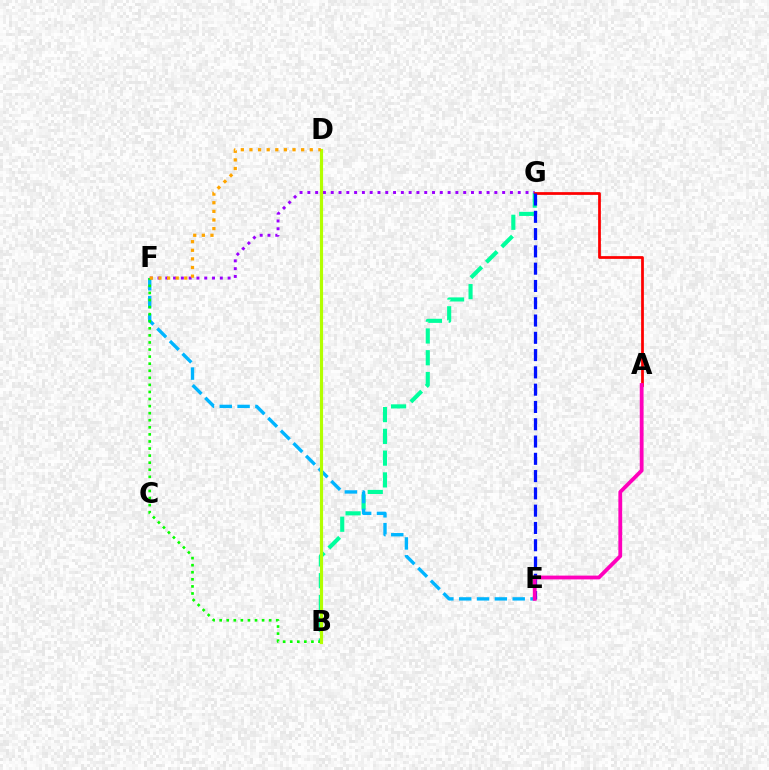{('B', 'G'): [{'color': '#00ff9d', 'line_style': 'dashed', 'thickness': 2.96}], ('F', 'G'): [{'color': '#9b00ff', 'line_style': 'dotted', 'thickness': 2.12}], ('A', 'G'): [{'color': '#ff0000', 'line_style': 'solid', 'thickness': 1.98}], ('E', 'G'): [{'color': '#0010ff', 'line_style': 'dashed', 'thickness': 2.35}], ('E', 'F'): [{'color': '#00b5ff', 'line_style': 'dashed', 'thickness': 2.42}], ('B', 'F'): [{'color': '#08ff00', 'line_style': 'dotted', 'thickness': 1.92}], ('A', 'E'): [{'color': '#ff00bd', 'line_style': 'solid', 'thickness': 2.74}], ('B', 'D'): [{'color': '#b3ff00', 'line_style': 'solid', 'thickness': 2.27}], ('D', 'F'): [{'color': '#ffa500', 'line_style': 'dotted', 'thickness': 2.34}]}